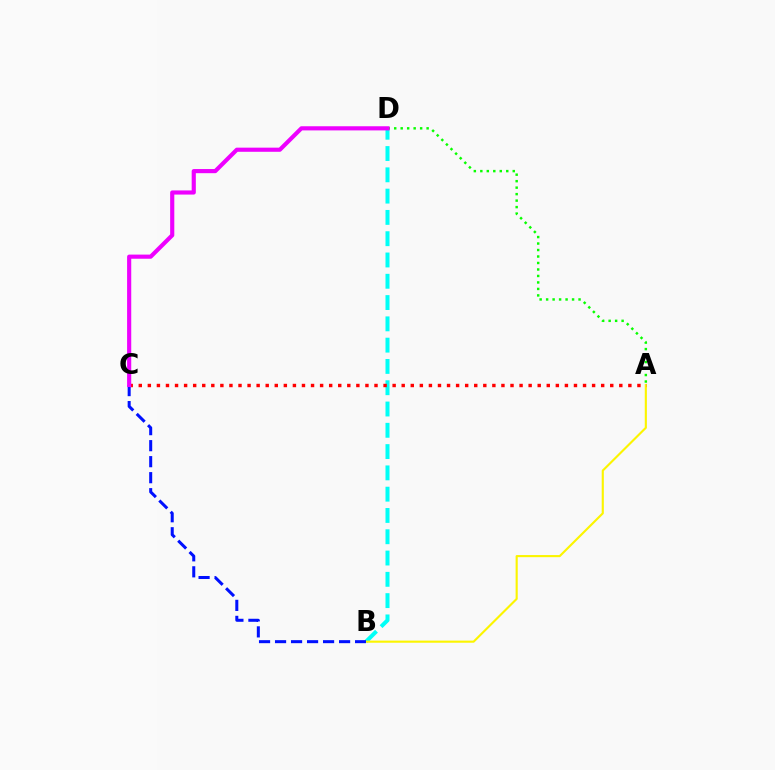{('B', 'D'): [{'color': '#00fff6', 'line_style': 'dashed', 'thickness': 2.89}], ('A', 'B'): [{'color': '#fcf500', 'line_style': 'solid', 'thickness': 1.54}], ('A', 'C'): [{'color': '#ff0000', 'line_style': 'dotted', 'thickness': 2.46}], ('A', 'D'): [{'color': '#08ff00', 'line_style': 'dotted', 'thickness': 1.76}], ('B', 'C'): [{'color': '#0010ff', 'line_style': 'dashed', 'thickness': 2.17}], ('C', 'D'): [{'color': '#ee00ff', 'line_style': 'solid', 'thickness': 2.98}]}